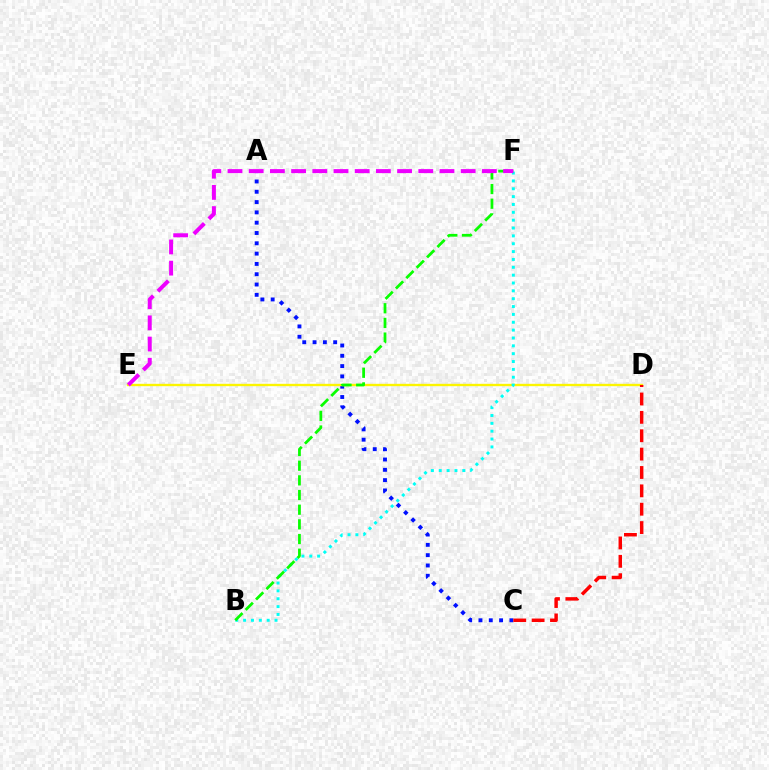{('A', 'C'): [{'color': '#0010ff', 'line_style': 'dotted', 'thickness': 2.8}], ('D', 'E'): [{'color': '#fcf500', 'line_style': 'solid', 'thickness': 1.7}], ('C', 'D'): [{'color': '#ff0000', 'line_style': 'dashed', 'thickness': 2.5}], ('B', 'F'): [{'color': '#00fff6', 'line_style': 'dotted', 'thickness': 2.13}, {'color': '#08ff00', 'line_style': 'dashed', 'thickness': 1.99}], ('E', 'F'): [{'color': '#ee00ff', 'line_style': 'dashed', 'thickness': 2.88}]}